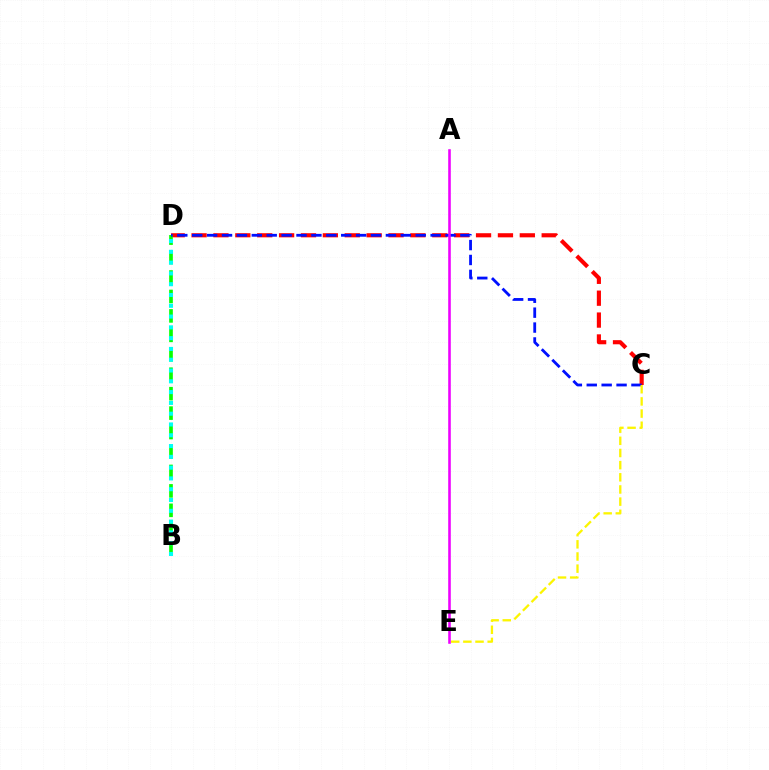{('C', 'D'): [{'color': '#ff0000', 'line_style': 'dashed', 'thickness': 2.97}, {'color': '#0010ff', 'line_style': 'dashed', 'thickness': 2.02}], ('B', 'D'): [{'color': '#08ff00', 'line_style': 'dashed', 'thickness': 2.64}, {'color': '#00fff6', 'line_style': 'dotted', 'thickness': 2.93}], ('C', 'E'): [{'color': '#fcf500', 'line_style': 'dashed', 'thickness': 1.65}], ('A', 'E'): [{'color': '#ee00ff', 'line_style': 'solid', 'thickness': 1.86}]}